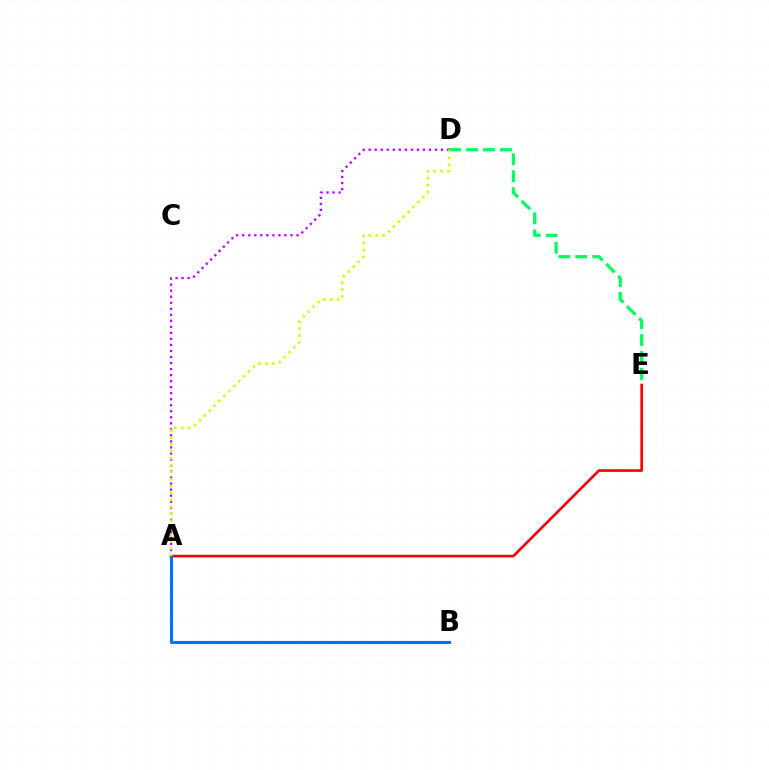{('D', 'E'): [{'color': '#00ff5c', 'line_style': 'dashed', 'thickness': 2.3}], ('A', 'E'): [{'color': '#ff0000', 'line_style': 'solid', 'thickness': 1.91}], ('A', 'B'): [{'color': '#0074ff', 'line_style': 'solid', 'thickness': 2.25}], ('A', 'D'): [{'color': '#b900ff', 'line_style': 'dotted', 'thickness': 1.64}, {'color': '#d1ff00', 'line_style': 'dotted', 'thickness': 1.88}]}